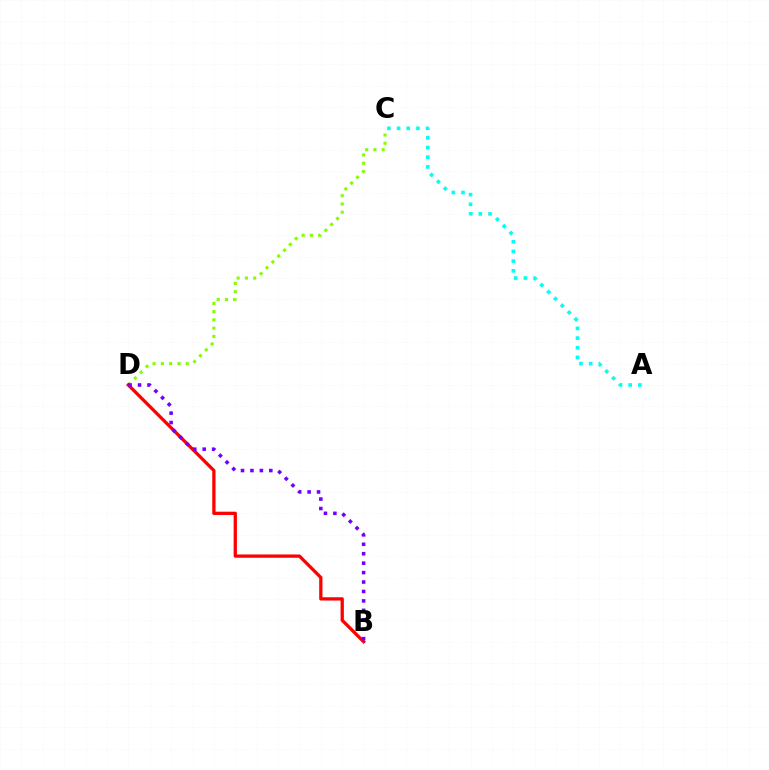{('A', 'C'): [{'color': '#00fff6', 'line_style': 'dotted', 'thickness': 2.63}], ('C', 'D'): [{'color': '#84ff00', 'line_style': 'dotted', 'thickness': 2.25}], ('B', 'D'): [{'color': '#ff0000', 'line_style': 'solid', 'thickness': 2.37}, {'color': '#7200ff', 'line_style': 'dotted', 'thickness': 2.56}]}